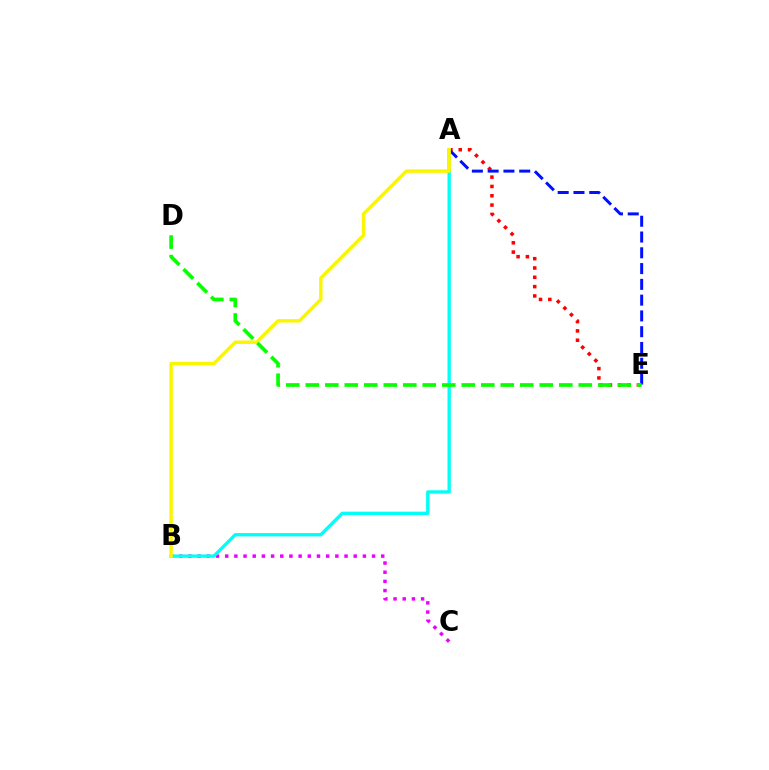{('A', 'E'): [{'color': '#ff0000', 'line_style': 'dotted', 'thickness': 2.53}, {'color': '#0010ff', 'line_style': 'dashed', 'thickness': 2.14}], ('B', 'C'): [{'color': '#ee00ff', 'line_style': 'dotted', 'thickness': 2.49}], ('A', 'B'): [{'color': '#00fff6', 'line_style': 'solid', 'thickness': 2.4}, {'color': '#fcf500', 'line_style': 'solid', 'thickness': 2.48}], ('D', 'E'): [{'color': '#08ff00', 'line_style': 'dashed', 'thickness': 2.65}]}